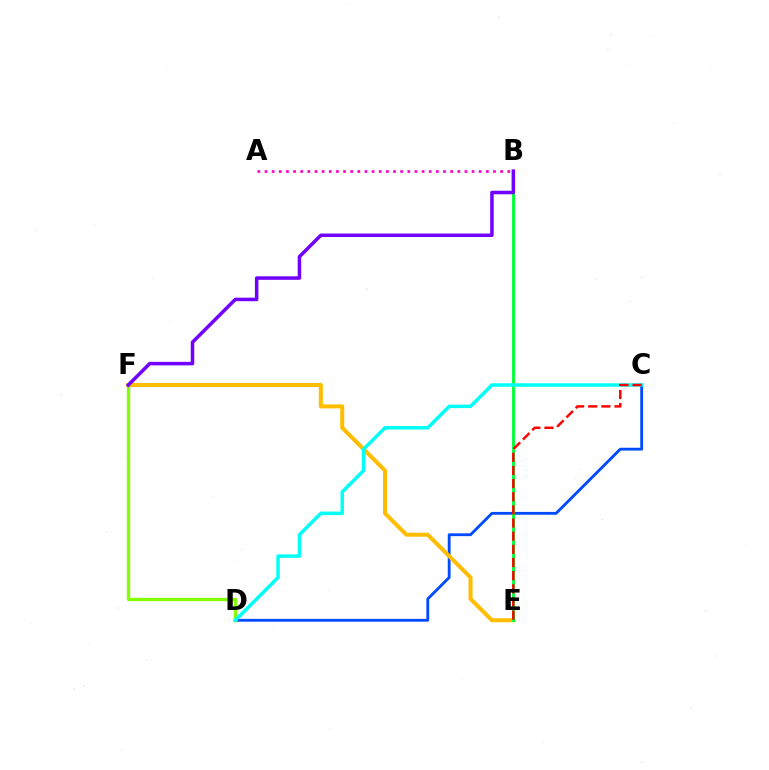{('C', 'D'): [{'color': '#004bff', 'line_style': 'solid', 'thickness': 2.04}, {'color': '#00fff6', 'line_style': 'solid', 'thickness': 2.51}], ('E', 'F'): [{'color': '#ffbd00', 'line_style': 'solid', 'thickness': 2.91}], ('A', 'B'): [{'color': '#ff00cf', 'line_style': 'dotted', 'thickness': 1.94}], ('D', 'F'): [{'color': '#84ff00', 'line_style': 'solid', 'thickness': 2.41}], ('B', 'E'): [{'color': '#00ff39', 'line_style': 'solid', 'thickness': 2.07}], ('B', 'F'): [{'color': '#7200ff', 'line_style': 'solid', 'thickness': 2.53}], ('C', 'E'): [{'color': '#ff0000', 'line_style': 'dashed', 'thickness': 1.79}]}